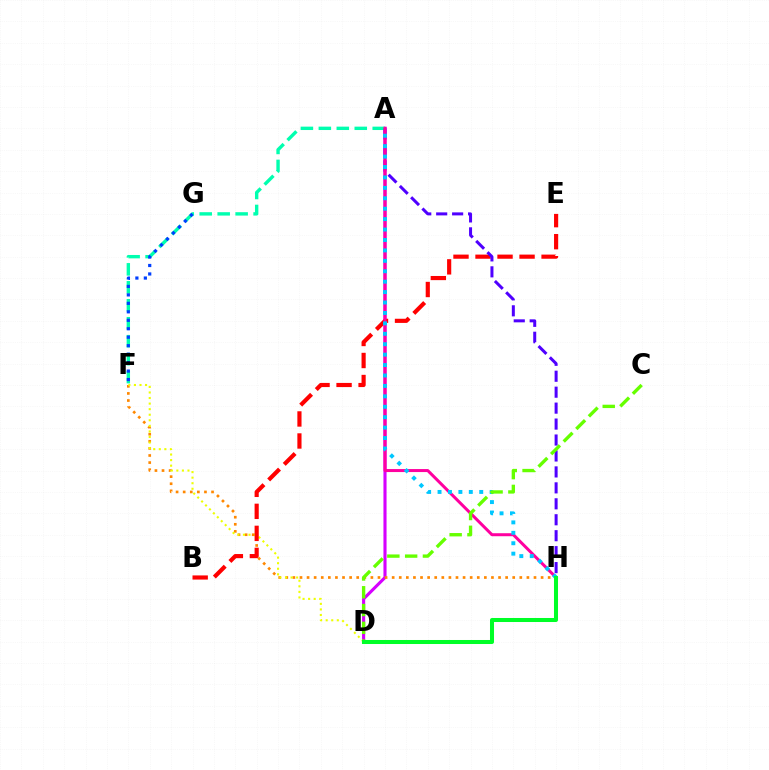{('A', 'D'): [{'color': '#d600ff', 'line_style': 'solid', 'thickness': 2.24}], ('F', 'H'): [{'color': '#ff8800', 'line_style': 'dotted', 'thickness': 1.93}], ('A', 'F'): [{'color': '#00ffaf', 'line_style': 'dashed', 'thickness': 2.44}], ('F', 'G'): [{'color': '#003fff', 'line_style': 'dotted', 'thickness': 2.3}], ('D', 'F'): [{'color': '#eeff00', 'line_style': 'dotted', 'thickness': 1.51}], ('B', 'E'): [{'color': '#ff0000', 'line_style': 'dashed', 'thickness': 2.99}], ('A', 'H'): [{'color': '#4f00ff', 'line_style': 'dashed', 'thickness': 2.17}, {'color': '#ff00a0', 'line_style': 'solid', 'thickness': 2.16}, {'color': '#00c7ff', 'line_style': 'dotted', 'thickness': 2.83}], ('C', 'D'): [{'color': '#66ff00', 'line_style': 'dashed', 'thickness': 2.42}], ('D', 'H'): [{'color': '#00ff27', 'line_style': 'solid', 'thickness': 2.9}]}